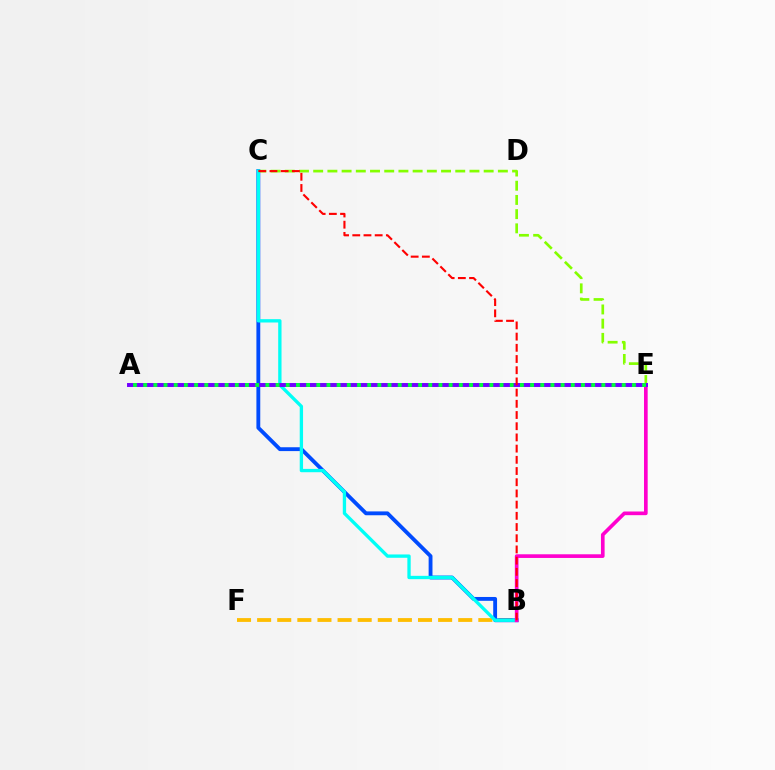{('B', 'F'): [{'color': '#ffbd00', 'line_style': 'dashed', 'thickness': 2.73}], ('B', 'C'): [{'color': '#004bff', 'line_style': 'solid', 'thickness': 2.77}, {'color': '#00fff6', 'line_style': 'solid', 'thickness': 2.4}, {'color': '#ff0000', 'line_style': 'dashed', 'thickness': 1.52}], ('C', 'E'): [{'color': '#84ff00', 'line_style': 'dashed', 'thickness': 1.93}], ('B', 'E'): [{'color': '#ff00cf', 'line_style': 'solid', 'thickness': 2.64}], ('A', 'E'): [{'color': '#7200ff', 'line_style': 'solid', 'thickness': 2.84}, {'color': '#00ff39', 'line_style': 'dotted', 'thickness': 2.77}]}